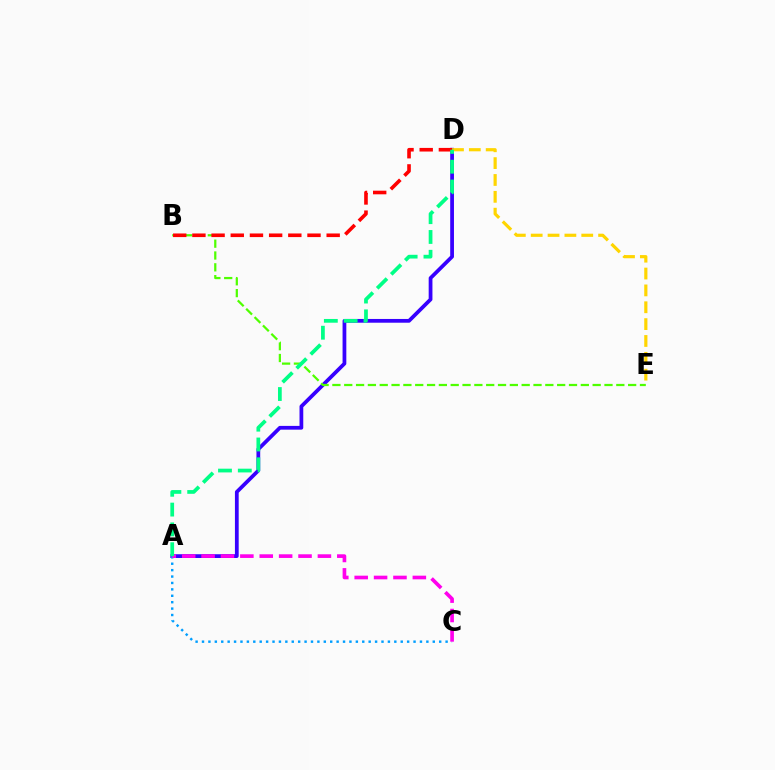{('A', 'D'): [{'color': '#3700ff', 'line_style': 'solid', 'thickness': 2.7}, {'color': '#00ff86', 'line_style': 'dashed', 'thickness': 2.69}], ('B', 'E'): [{'color': '#4fff00', 'line_style': 'dashed', 'thickness': 1.61}], ('B', 'D'): [{'color': '#ff0000', 'line_style': 'dashed', 'thickness': 2.61}], ('A', 'C'): [{'color': '#009eff', 'line_style': 'dotted', 'thickness': 1.74}, {'color': '#ff00ed', 'line_style': 'dashed', 'thickness': 2.63}], ('D', 'E'): [{'color': '#ffd500', 'line_style': 'dashed', 'thickness': 2.29}]}